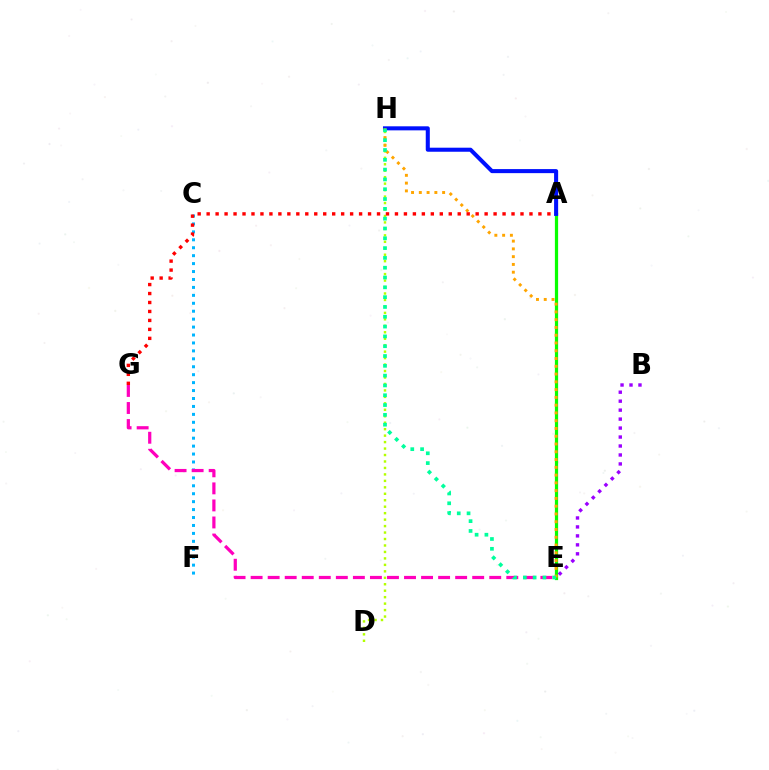{('C', 'F'): [{'color': '#00b5ff', 'line_style': 'dotted', 'thickness': 2.16}], ('A', 'E'): [{'color': '#08ff00', 'line_style': 'solid', 'thickness': 2.32}], ('B', 'E'): [{'color': '#9b00ff', 'line_style': 'dotted', 'thickness': 2.44}], ('E', 'G'): [{'color': '#ff00bd', 'line_style': 'dashed', 'thickness': 2.32}], ('A', 'H'): [{'color': '#0010ff', 'line_style': 'solid', 'thickness': 2.91}], ('D', 'H'): [{'color': '#b3ff00', 'line_style': 'dotted', 'thickness': 1.76}], ('E', 'H'): [{'color': '#ffa500', 'line_style': 'dotted', 'thickness': 2.11}, {'color': '#00ff9d', 'line_style': 'dotted', 'thickness': 2.67}], ('A', 'G'): [{'color': '#ff0000', 'line_style': 'dotted', 'thickness': 2.44}]}